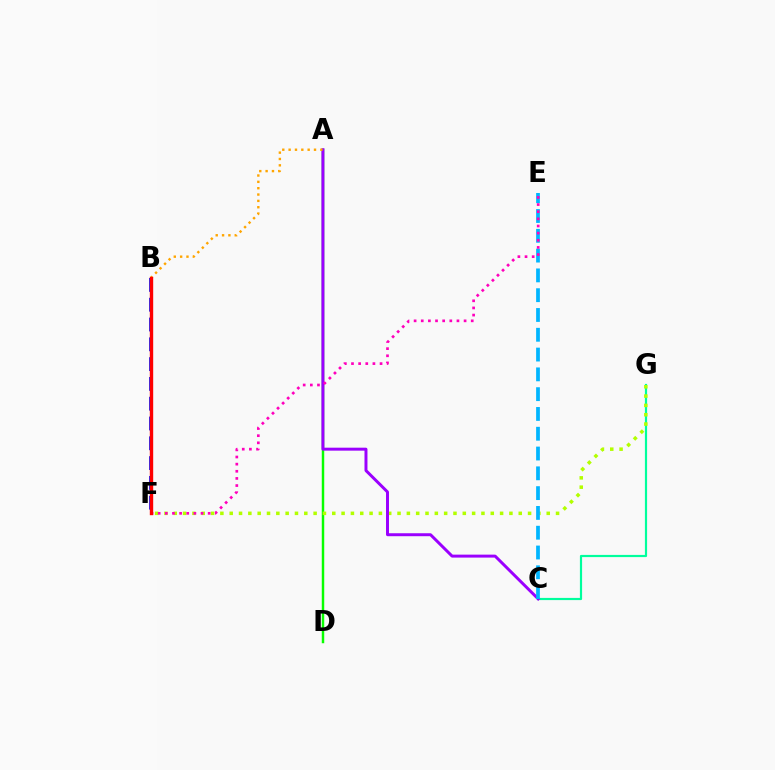{('C', 'G'): [{'color': '#00ff9d', 'line_style': 'solid', 'thickness': 1.57}], ('A', 'D'): [{'color': '#08ff00', 'line_style': 'solid', 'thickness': 1.77}], ('F', 'G'): [{'color': '#b3ff00', 'line_style': 'dotted', 'thickness': 2.53}], ('B', 'F'): [{'color': '#0010ff', 'line_style': 'dashed', 'thickness': 2.69}, {'color': '#ff0000', 'line_style': 'solid', 'thickness': 2.43}], ('A', 'C'): [{'color': '#9b00ff', 'line_style': 'solid', 'thickness': 2.14}], ('C', 'E'): [{'color': '#00b5ff', 'line_style': 'dashed', 'thickness': 2.69}], ('E', 'F'): [{'color': '#ff00bd', 'line_style': 'dotted', 'thickness': 1.94}], ('A', 'B'): [{'color': '#ffa500', 'line_style': 'dotted', 'thickness': 1.72}]}